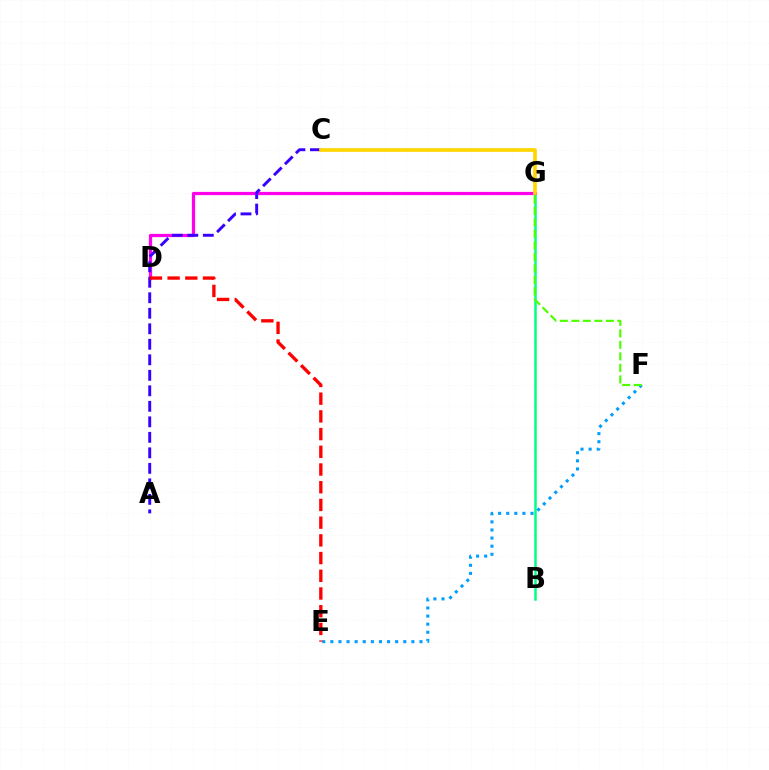{('B', 'G'): [{'color': '#00ff86', 'line_style': 'solid', 'thickness': 1.8}], ('D', 'G'): [{'color': '#ff00ed', 'line_style': 'solid', 'thickness': 2.33}], ('A', 'C'): [{'color': '#3700ff', 'line_style': 'dashed', 'thickness': 2.11}], ('C', 'G'): [{'color': '#ffd500', 'line_style': 'solid', 'thickness': 2.64}], ('E', 'F'): [{'color': '#009eff', 'line_style': 'dotted', 'thickness': 2.2}], ('D', 'E'): [{'color': '#ff0000', 'line_style': 'dashed', 'thickness': 2.41}], ('F', 'G'): [{'color': '#4fff00', 'line_style': 'dashed', 'thickness': 1.56}]}